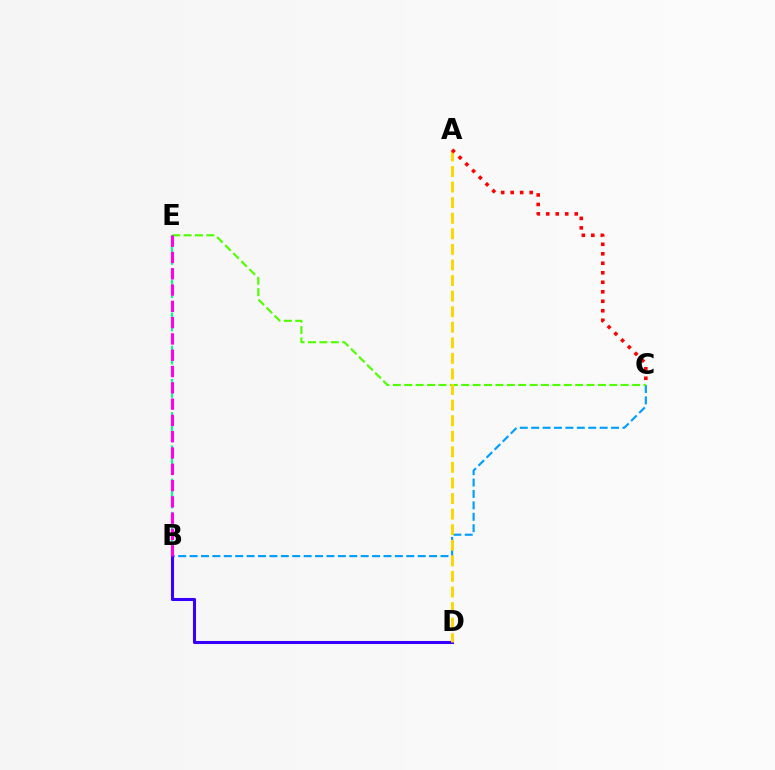{('B', 'E'): [{'color': '#00ff86', 'line_style': 'dashed', 'thickness': 1.5}, {'color': '#ff00ed', 'line_style': 'dashed', 'thickness': 2.21}], ('B', 'C'): [{'color': '#009eff', 'line_style': 'dashed', 'thickness': 1.55}], ('B', 'D'): [{'color': '#3700ff', 'line_style': 'solid', 'thickness': 2.21}], ('C', 'E'): [{'color': '#4fff00', 'line_style': 'dashed', 'thickness': 1.55}], ('A', 'D'): [{'color': '#ffd500', 'line_style': 'dashed', 'thickness': 2.12}], ('A', 'C'): [{'color': '#ff0000', 'line_style': 'dotted', 'thickness': 2.58}]}